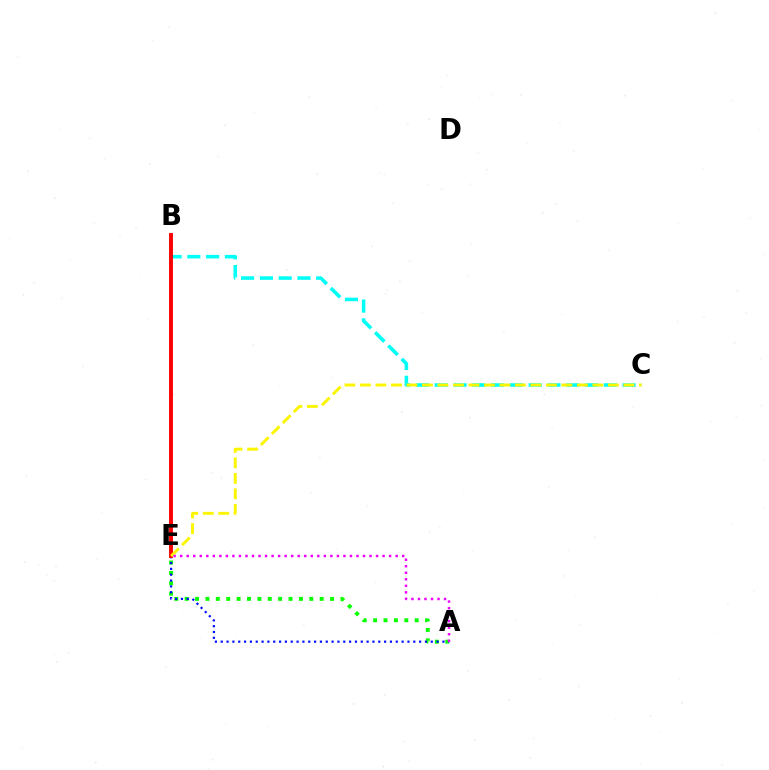{('A', 'E'): [{'color': '#08ff00', 'line_style': 'dotted', 'thickness': 2.82}, {'color': '#0010ff', 'line_style': 'dotted', 'thickness': 1.59}, {'color': '#ee00ff', 'line_style': 'dotted', 'thickness': 1.77}], ('B', 'C'): [{'color': '#00fff6', 'line_style': 'dashed', 'thickness': 2.55}], ('B', 'E'): [{'color': '#ff0000', 'line_style': 'solid', 'thickness': 2.81}], ('C', 'E'): [{'color': '#fcf500', 'line_style': 'dashed', 'thickness': 2.11}]}